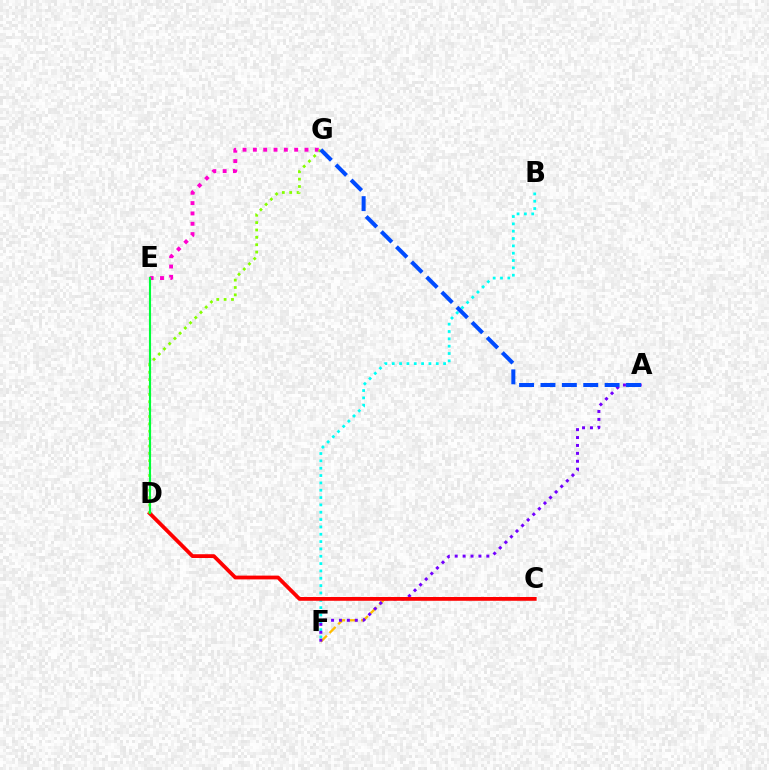{('C', 'F'): [{'color': '#ffbd00', 'line_style': 'dashed', 'thickness': 1.67}], ('E', 'G'): [{'color': '#ff00cf', 'line_style': 'dotted', 'thickness': 2.8}], ('B', 'F'): [{'color': '#00fff6', 'line_style': 'dotted', 'thickness': 1.99}], ('A', 'F'): [{'color': '#7200ff', 'line_style': 'dotted', 'thickness': 2.15}], ('C', 'D'): [{'color': '#ff0000', 'line_style': 'solid', 'thickness': 2.73}], ('D', 'G'): [{'color': '#84ff00', 'line_style': 'dotted', 'thickness': 2.0}], ('D', 'E'): [{'color': '#00ff39', 'line_style': 'solid', 'thickness': 1.53}], ('A', 'G'): [{'color': '#004bff', 'line_style': 'dashed', 'thickness': 2.91}]}